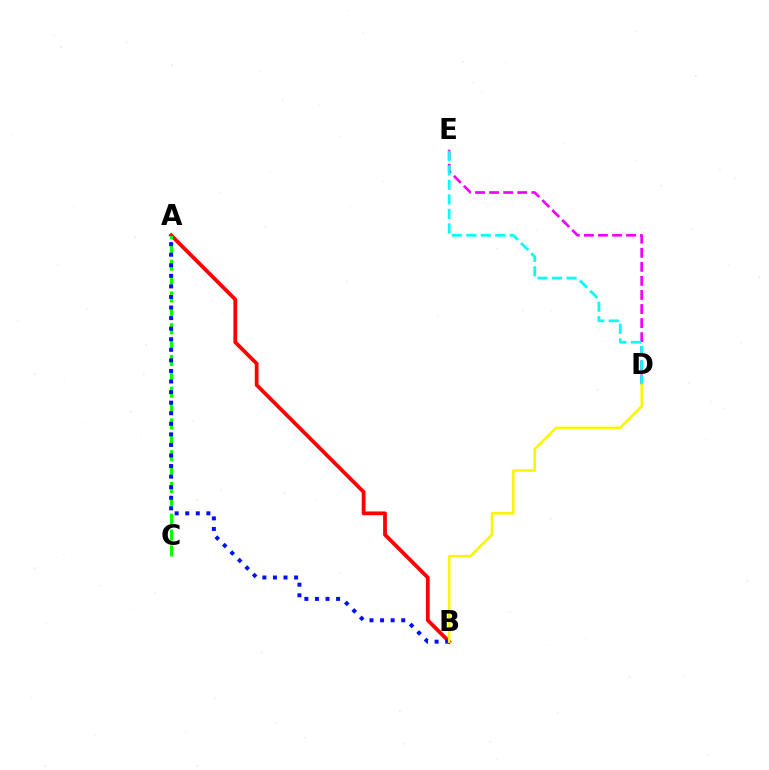{('A', 'B'): [{'color': '#ff0000', 'line_style': 'solid', 'thickness': 2.72}, {'color': '#0010ff', 'line_style': 'dotted', 'thickness': 2.87}], ('D', 'E'): [{'color': '#ee00ff', 'line_style': 'dashed', 'thickness': 1.91}, {'color': '#00fff6', 'line_style': 'dashed', 'thickness': 1.97}], ('A', 'C'): [{'color': '#08ff00', 'line_style': 'dashed', 'thickness': 2.16}], ('B', 'D'): [{'color': '#fcf500', 'line_style': 'solid', 'thickness': 1.81}]}